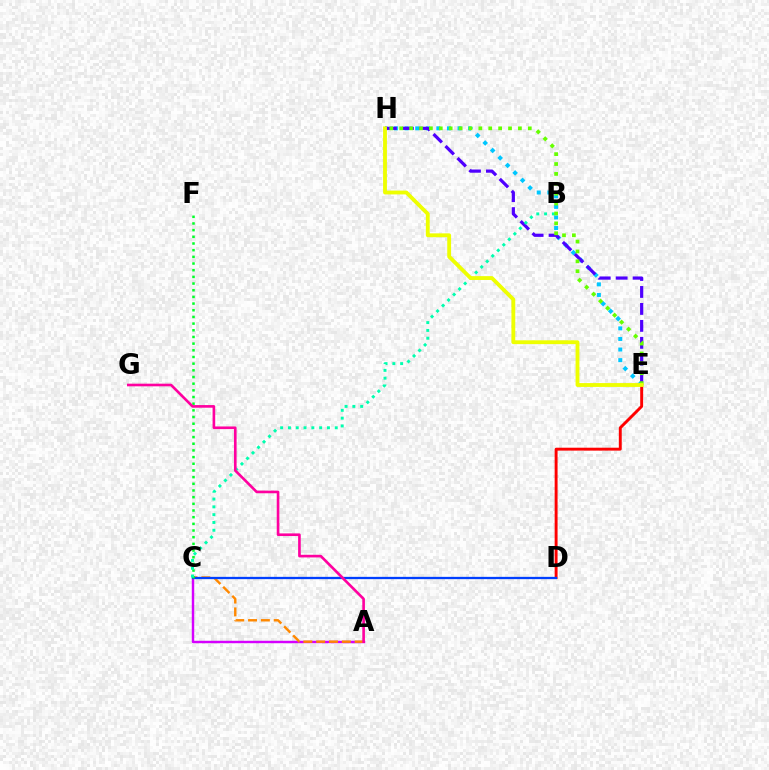{('A', 'C'): [{'color': '#d600ff', 'line_style': 'solid', 'thickness': 1.75}, {'color': '#ff8800', 'line_style': 'dashed', 'thickness': 1.74}], ('E', 'H'): [{'color': '#00c7ff', 'line_style': 'dotted', 'thickness': 2.87}, {'color': '#4f00ff', 'line_style': 'dashed', 'thickness': 2.3}, {'color': '#66ff00', 'line_style': 'dotted', 'thickness': 2.69}, {'color': '#eeff00', 'line_style': 'solid', 'thickness': 2.76}], ('D', 'E'): [{'color': '#ff0000', 'line_style': 'solid', 'thickness': 2.1}], ('C', 'D'): [{'color': '#003fff', 'line_style': 'solid', 'thickness': 1.65}], ('C', 'F'): [{'color': '#00ff27', 'line_style': 'dotted', 'thickness': 1.81}], ('B', 'C'): [{'color': '#00ffaf', 'line_style': 'dotted', 'thickness': 2.12}], ('A', 'G'): [{'color': '#ff00a0', 'line_style': 'solid', 'thickness': 1.9}]}